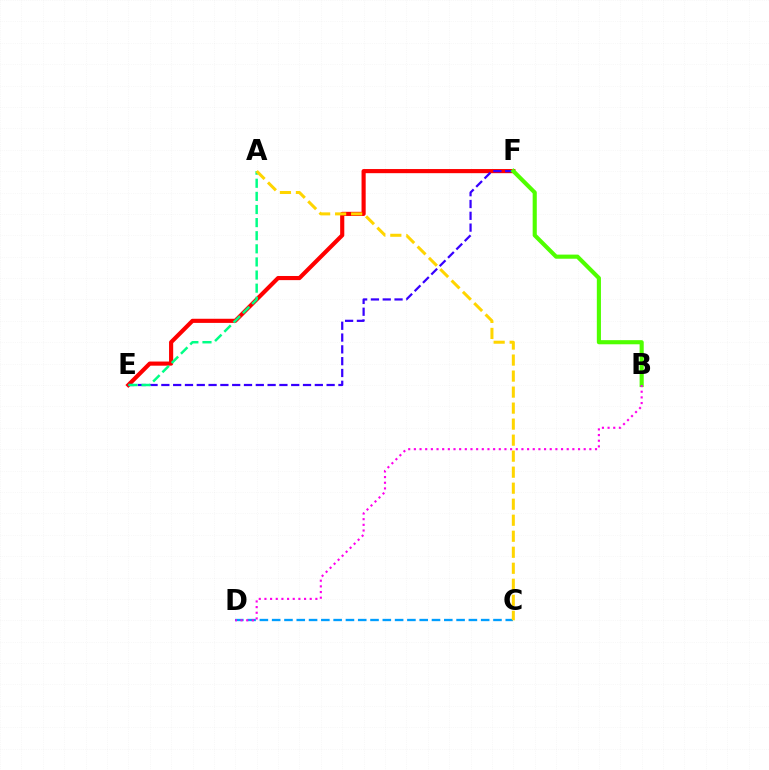{('E', 'F'): [{'color': '#ff0000', 'line_style': 'solid', 'thickness': 2.98}, {'color': '#3700ff', 'line_style': 'dashed', 'thickness': 1.6}], ('B', 'F'): [{'color': '#4fff00', 'line_style': 'solid', 'thickness': 2.97}], ('A', 'E'): [{'color': '#00ff86', 'line_style': 'dashed', 'thickness': 1.78}], ('C', 'D'): [{'color': '#009eff', 'line_style': 'dashed', 'thickness': 1.67}], ('A', 'C'): [{'color': '#ffd500', 'line_style': 'dashed', 'thickness': 2.18}], ('B', 'D'): [{'color': '#ff00ed', 'line_style': 'dotted', 'thickness': 1.54}]}